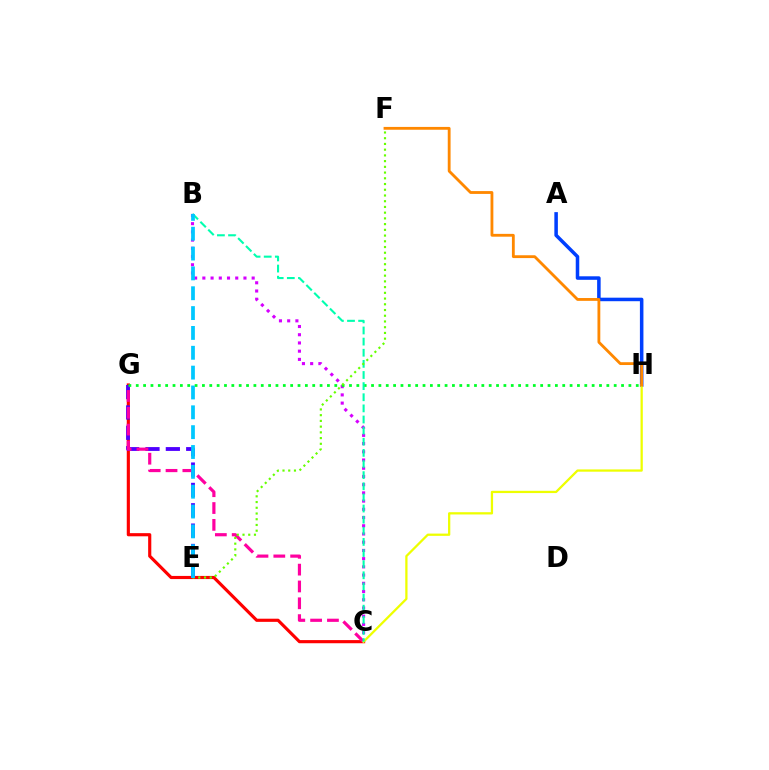{('C', 'G'): [{'color': '#ff0000', 'line_style': 'solid', 'thickness': 2.27}, {'color': '#ff00a0', 'line_style': 'dashed', 'thickness': 2.29}], ('E', 'G'): [{'color': '#4f00ff', 'line_style': 'dashed', 'thickness': 2.76}], ('B', 'C'): [{'color': '#d600ff', 'line_style': 'dotted', 'thickness': 2.23}, {'color': '#00ffaf', 'line_style': 'dashed', 'thickness': 1.51}], ('G', 'H'): [{'color': '#00ff27', 'line_style': 'dotted', 'thickness': 2.0}], ('A', 'H'): [{'color': '#003fff', 'line_style': 'solid', 'thickness': 2.54}], ('C', 'H'): [{'color': '#eeff00', 'line_style': 'solid', 'thickness': 1.63}], ('E', 'F'): [{'color': '#66ff00', 'line_style': 'dotted', 'thickness': 1.56}], ('B', 'E'): [{'color': '#00c7ff', 'line_style': 'dashed', 'thickness': 2.7}], ('F', 'H'): [{'color': '#ff8800', 'line_style': 'solid', 'thickness': 2.03}]}